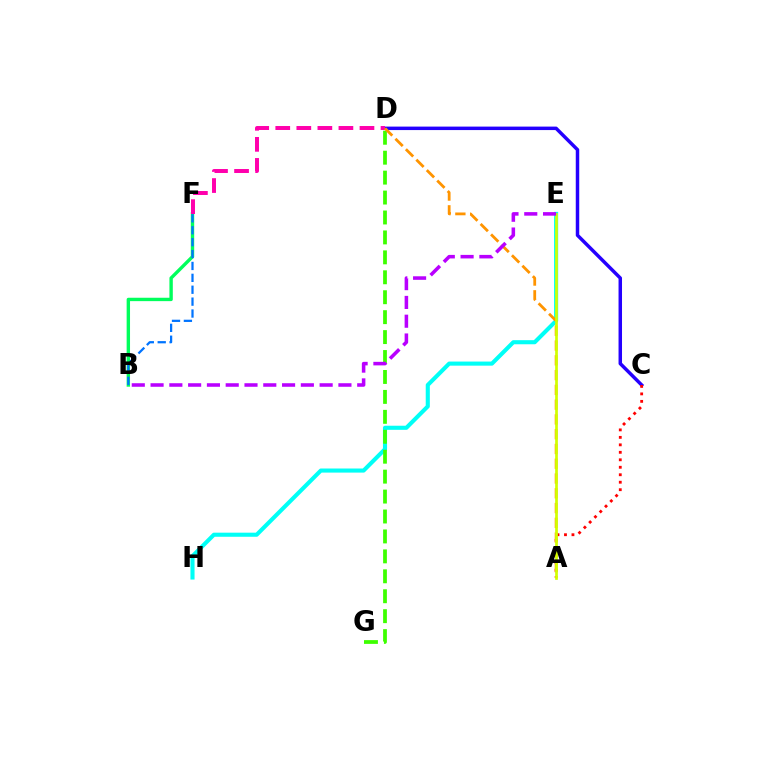{('C', 'D'): [{'color': '#2500ff', 'line_style': 'solid', 'thickness': 2.5}], ('B', 'F'): [{'color': '#00ff5c', 'line_style': 'solid', 'thickness': 2.44}, {'color': '#0074ff', 'line_style': 'dashed', 'thickness': 1.62}], ('E', 'H'): [{'color': '#00fff6', 'line_style': 'solid', 'thickness': 2.95}], ('D', 'G'): [{'color': '#3dff00', 'line_style': 'dashed', 'thickness': 2.71}], ('D', 'F'): [{'color': '#ff00ac', 'line_style': 'dashed', 'thickness': 2.86}], ('A', 'C'): [{'color': '#ff0000', 'line_style': 'dotted', 'thickness': 2.03}], ('A', 'D'): [{'color': '#ff9400', 'line_style': 'dashed', 'thickness': 2.01}], ('A', 'E'): [{'color': '#d1ff00', 'line_style': 'solid', 'thickness': 1.95}], ('B', 'E'): [{'color': '#b900ff', 'line_style': 'dashed', 'thickness': 2.55}]}